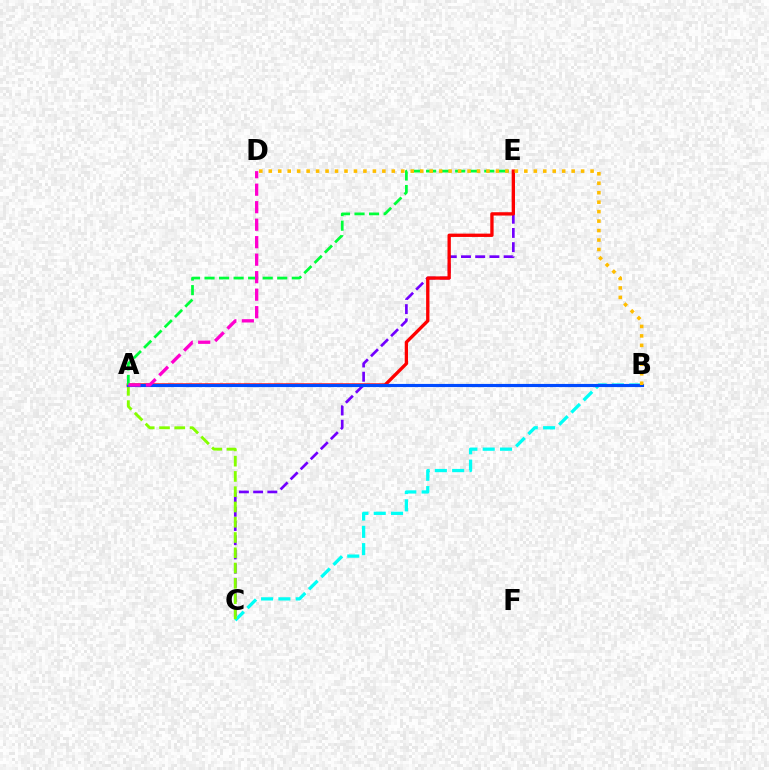{('C', 'E'): [{'color': '#7200ff', 'line_style': 'dashed', 'thickness': 1.93}], ('B', 'C'): [{'color': '#00fff6', 'line_style': 'dashed', 'thickness': 2.35}], ('A', 'E'): [{'color': '#ff0000', 'line_style': 'solid', 'thickness': 2.39}, {'color': '#00ff39', 'line_style': 'dashed', 'thickness': 1.98}], ('A', 'C'): [{'color': '#84ff00', 'line_style': 'dashed', 'thickness': 2.07}], ('A', 'B'): [{'color': '#004bff', 'line_style': 'solid', 'thickness': 2.26}], ('A', 'D'): [{'color': '#ff00cf', 'line_style': 'dashed', 'thickness': 2.38}], ('B', 'D'): [{'color': '#ffbd00', 'line_style': 'dotted', 'thickness': 2.57}]}